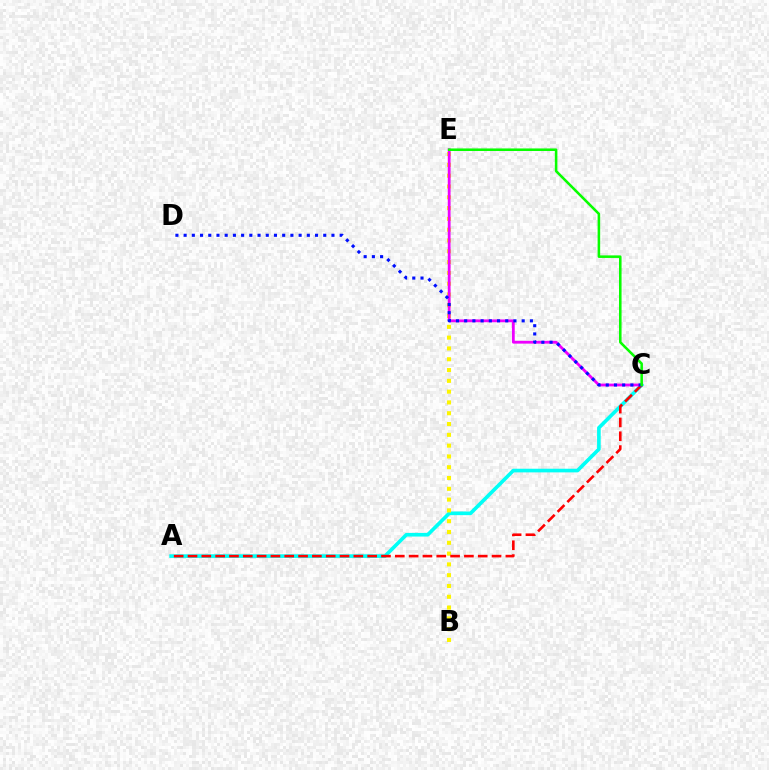{('A', 'C'): [{'color': '#00fff6', 'line_style': 'solid', 'thickness': 2.62}, {'color': '#ff0000', 'line_style': 'dashed', 'thickness': 1.88}], ('B', 'E'): [{'color': '#fcf500', 'line_style': 'dotted', 'thickness': 2.93}], ('C', 'E'): [{'color': '#ee00ff', 'line_style': 'solid', 'thickness': 2.01}, {'color': '#08ff00', 'line_style': 'solid', 'thickness': 1.84}], ('C', 'D'): [{'color': '#0010ff', 'line_style': 'dotted', 'thickness': 2.23}]}